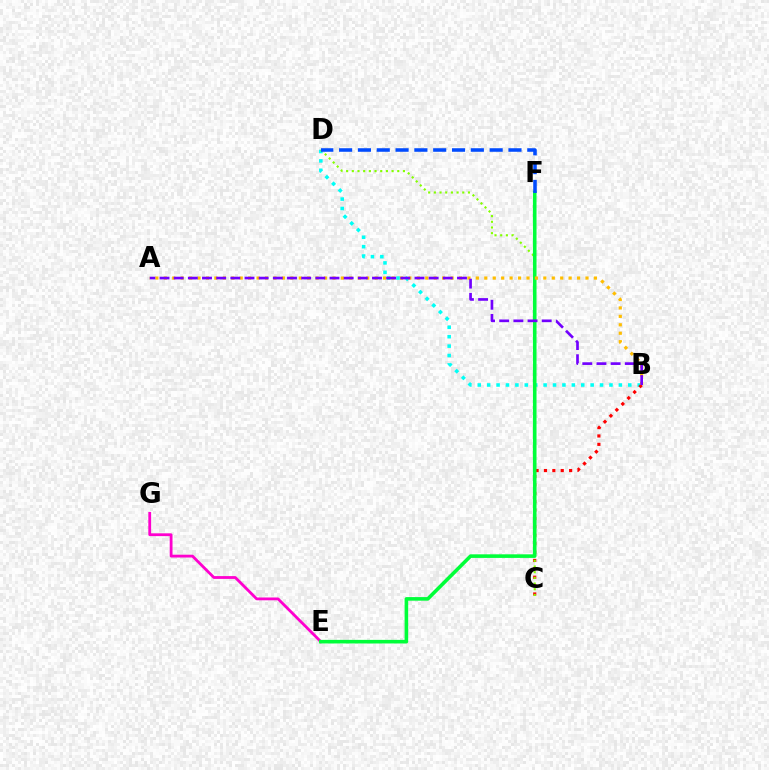{('E', 'G'): [{'color': '#ff00cf', 'line_style': 'solid', 'thickness': 2.02}], ('B', 'D'): [{'color': '#00fff6', 'line_style': 'dotted', 'thickness': 2.56}], ('B', 'C'): [{'color': '#ff0000', 'line_style': 'dotted', 'thickness': 2.28}], ('C', 'D'): [{'color': '#84ff00', 'line_style': 'dotted', 'thickness': 1.54}], ('E', 'F'): [{'color': '#00ff39', 'line_style': 'solid', 'thickness': 2.59}], ('A', 'B'): [{'color': '#ffbd00', 'line_style': 'dotted', 'thickness': 2.29}, {'color': '#7200ff', 'line_style': 'dashed', 'thickness': 1.92}], ('D', 'F'): [{'color': '#004bff', 'line_style': 'dashed', 'thickness': 2.56}]}